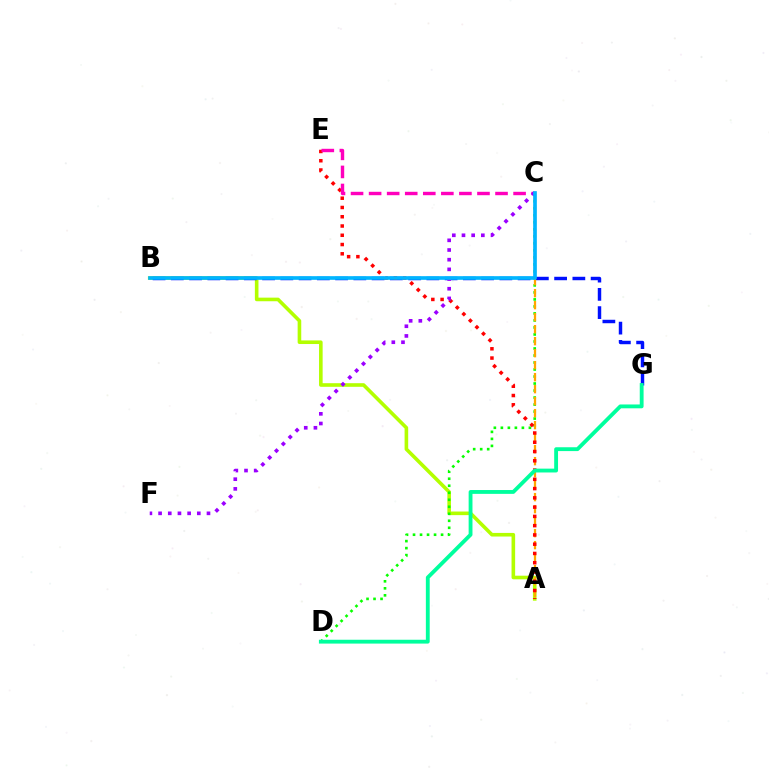{('A', 'B'): [{'color': '#b3ff00', 'line_style': 'solid', 'thickness': 2.6}], ('C', 'D'): [{'color': '#08ff00', 'line_style': 'dotted', 'thickness': 1.9}], ('B', 'G'): [{'color': '#0010ff', 'line_style': 'dashed', 'thickness': 2.48}], ('A', 'C'): [{'color': '#ffa500', 'line_style': 'dashed', 'thickness': 1.63}], ('A', 'E'): [{'color': '#ff0000', 'line_style': 'dotted', 'thickness': 2.52}], ('D', 'G'): [{'color': '#00ff9d', 'line_style': 'solid', 'thickness': 2.76}], ('C', 'E'): [{'color': '#ff00bd', 'line_style': 'dashed', 'thickness': 2.45}], ('C', 'F'): [{'color': '#9b00ff', 'line_style': 'dotted', 'thickness': 2.63}], ('B', 'C'): [{'color': '#00b5ff', 'line_style': 'solid', 'thickness': 2.64}]}